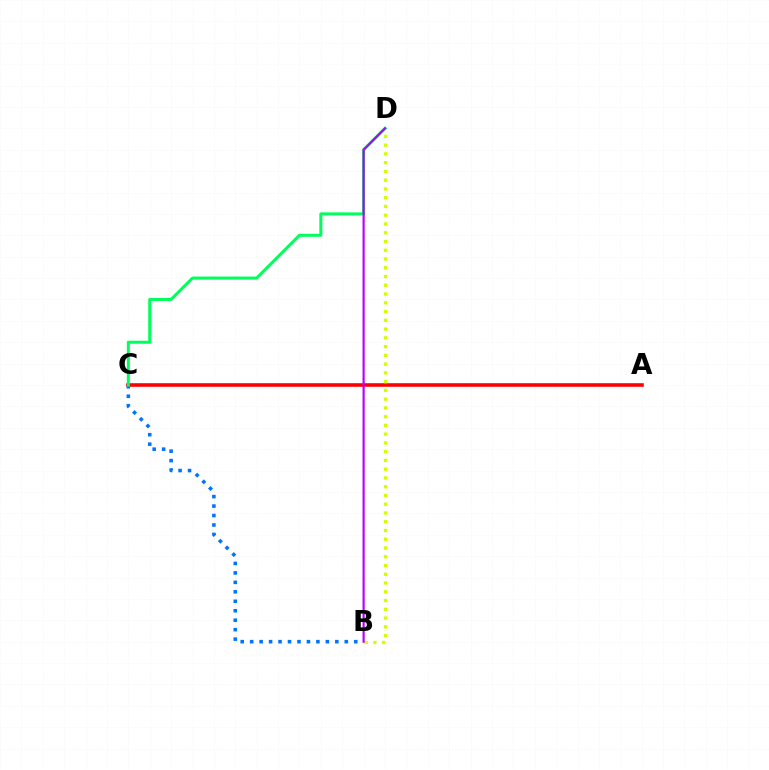{('A', 'C'): [{'color': '#ff0000', 'line_style': 'solid', 'thickness': 2.59}], ('B', 'D'): [{'color': '#d1ff00', 'line_style': 'dotted', 'thickness': 2.38}, {'color': '#b900ff', 'line_style': 'solid', 'thickness': 1.56}], ('B', 'C'): [{'color': '#0074ff', 'line_style': 'dotted', 'thickness': 2.57}], ('C', 'D'): [{'color': '#00ff5c', 'line_style': 'solid', 'thickness': 2.17}]}